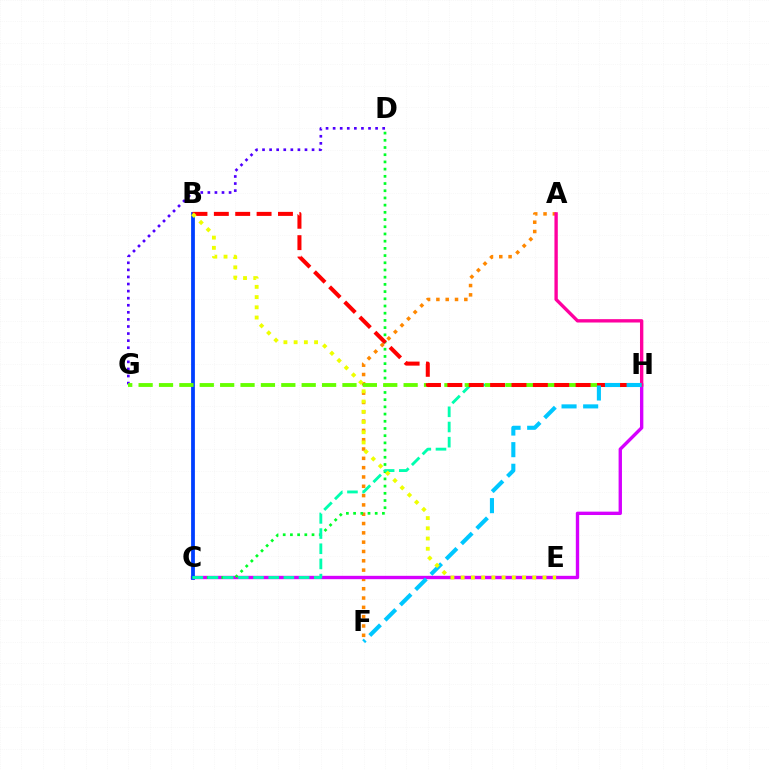{('A', 'F'): [{'color': '#ff8800', 'line_style': 'dotted', 'thickness': 2.53}], ('D', 'G'): [{'color': '#4f00ff', 'line_style': 'dotted', 'thickness': 1.92}], ('C', 'H'): [{'color': '#d600ff', 'line_style': 'solid', 'thickness': 2.42}, {'color': '#00ffaf', 'line_style': 'dashed', 'thickness': 2.06}], ('A', 'H'): [{'color': '#ff00a0', 'line_style': 'solid', 'thickness': 2.42}], ('B', 'C'): [{'color': '#003fff', 'line_style': 'solid', 'thickness': 2.72}], ('C', 'D'): [{'color': '#00ff27', 'line_style': 'dotted', 'thickness': 1.96}], ('G', 'H'): [{'color': '#66ff00', 'line_style': 'dashed', 'thickness': 2.77}], ('B', 'H'): [{'color': '#ff0000', 'line_style': 'dashed', 'thickness': 2.9}], ('F', 'H'): [{'color': '#00c7ff', 'line_style': 'dashed', 'thickness': 2.94}], ('B', 'E'): [{'color': '#eeff00', 'line_style': 'dotted', 'thickness': 2.78}]}